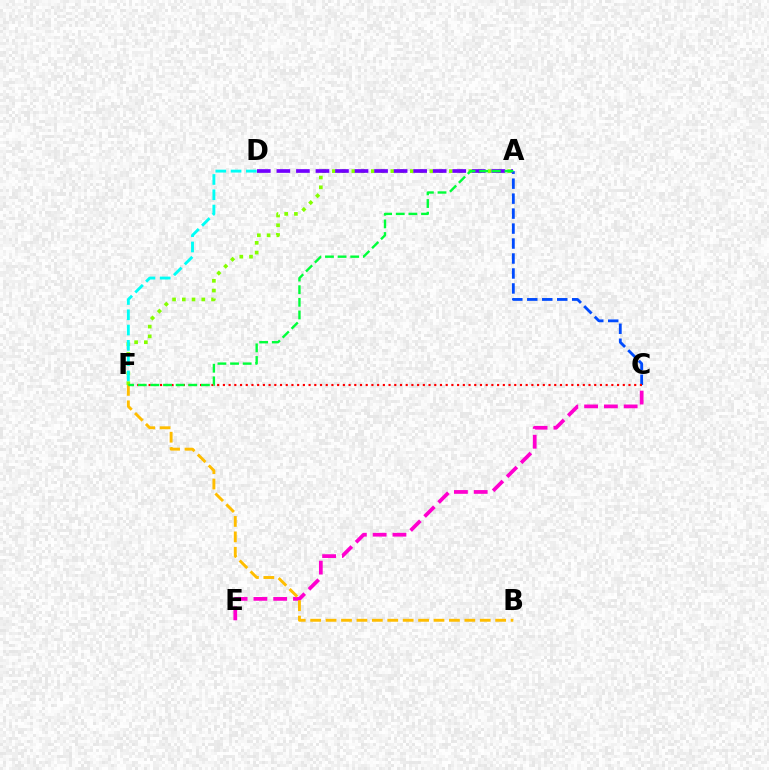{('A', 'F'): [{'color': '#84ff00', 'line_style': 'dotted', 'thickness': 2.65}, {'color': '#00ff39', 'line_style': 'dashed', 'thickness': 1.72}], ('C', 'E'): [{'color': '#ff00cf', 'line_style': 'dashed', 'thickness': 2.69}], ('B', 'F'): [{'color': '#ffbd00', 'line_style': 'dashed', 'thickness': 2.09}], ('A', 'C'): [{'color': '#004bff', 'line_style': 'dashed', 'thickness': 2.03}], ('C', 'F'): [{'color': '#ff0000', 'line_style': 'dotted', 'thickness': 1.55}], ('A', 'D'): [{'color': '#7200ff', 'line_style': 'dashed', 'thickness': 2.65}], ('D', 'F'): [{'color': '#00fff6', 'line_style': 'dashed', 'thickness': 2.07}]}